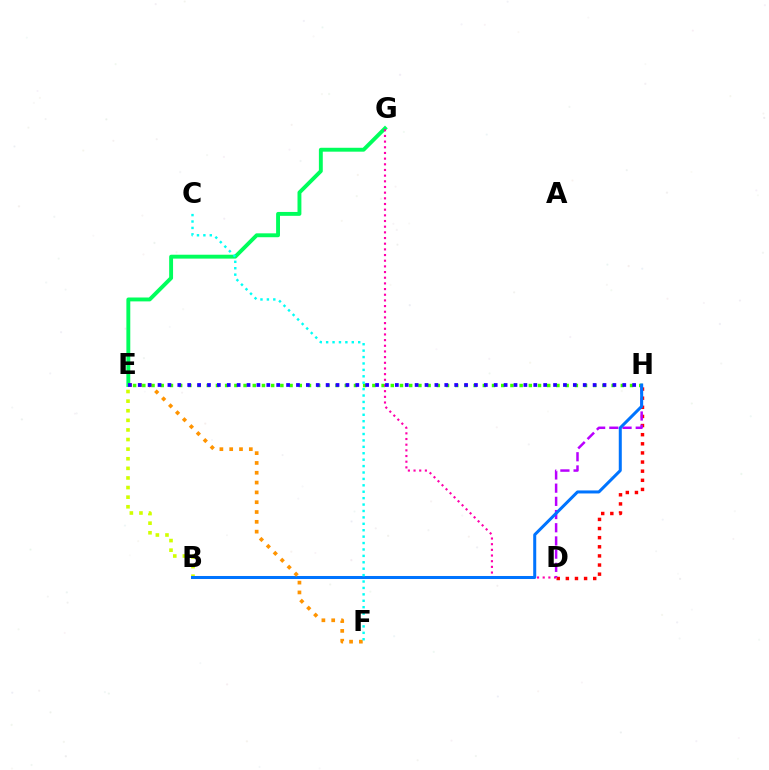{('E', 'G'): [{'color': '#00ff5c', 'line_style': 'solid', 'thickness': 2.8}], ('D', 'H'): [{'color': '#ff0000', 'line_style': 'dotted', 'thickness': 2.48}, {'color': '#b900ff', 'line_style': 'dashed', 'thickness': 1.79}], ('E', 'H'): [{'color': '#3dff00', 'line_style': 'dotted', 'thickness': 2.5}, {'color': '#2500ff', 'line_style': 'dotted', 'thickness': 2.69}], ('D', 'G'): [{'color': '#ff00ac', 'line_style': 'dotted', 'thickness': 1.54}], ('B', 'E'): [{'color': '#d1ff00', 'line_style': 'dotted', 'thickness': 2.61}], ('B', 'H'): [{'color': '#0074ff', 'line_style': 'solid', 'thickness': 2.17}], ('E', 'F'): [{'color': '#ff9400', 'line_style': 'dotted', 'thickness': 2.67}], ('C', 'F'): [{'color': '#00fff6', 'line_style': 'dotted', 'thickness': 1.74}]}